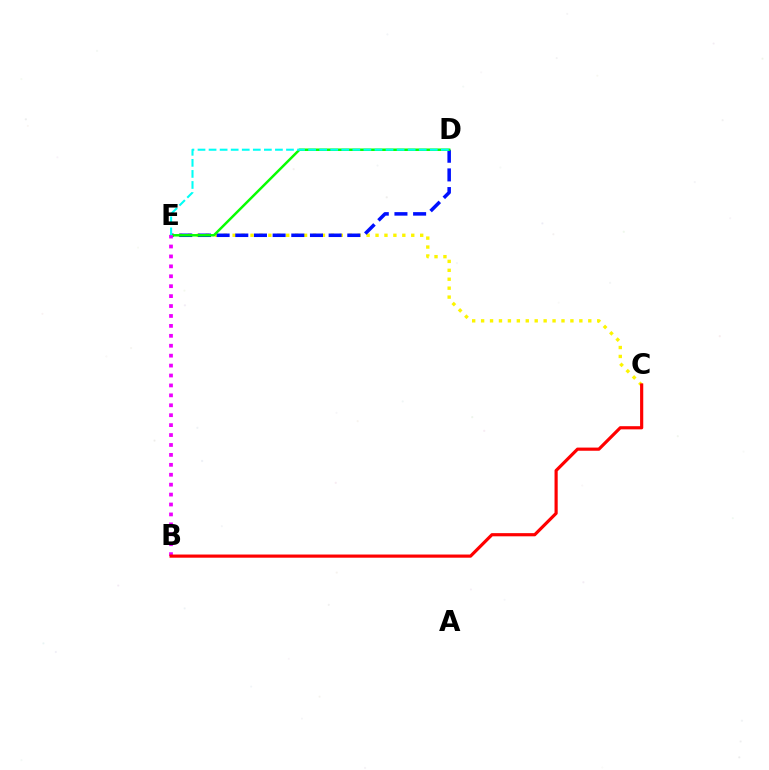{('C', 'E'): [{'color': '#fcf500', 'line_style': 'dotted', 'thickness': 2.43}], ('D', 'E'): [{'color': '#0010ff', 'line_style': 'dashed', 'thickness': 2.54}, {'color': '#08ff00', 'line_style': 'solid', 'thickness': 1.78}, {'color': '#00fff6', 'line_style': 'dashed', 'thickness': 1.5}], ('B', 'E'): [{'color': '#ee00ff', 'line_style': 'dotted', 'thickness': 2.7}], ('B', 'C'): [{'color': '#ff0000', 'line_style': 'solid', 'thickness': 2.28}]}